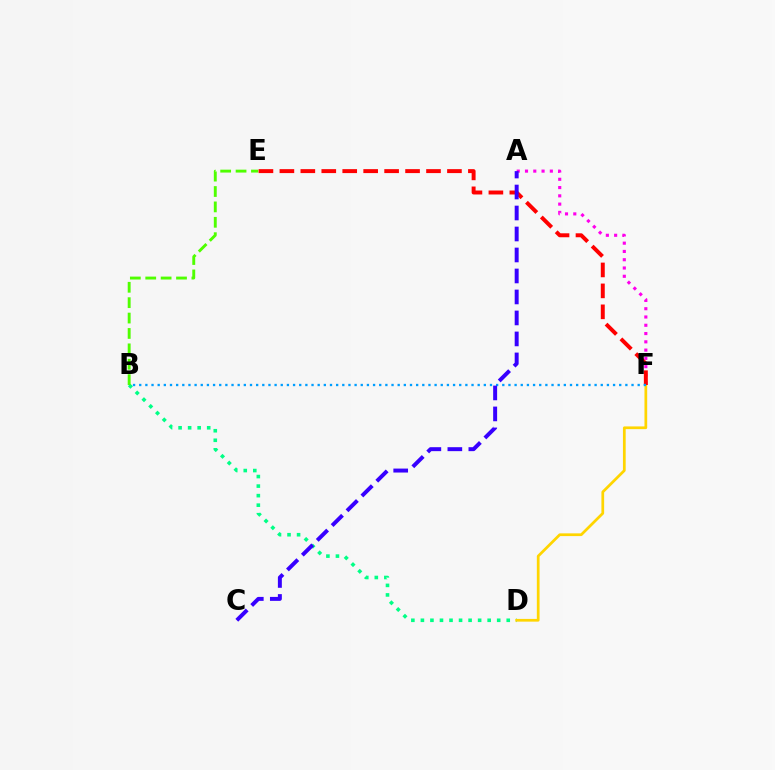{('B', 'D'): [{'color': '#00ff86', 'line_style': 'dotted', 'thickness': 2.59}], ('D', 'F'): [{'color': '#ffd500', 'line_style': 'solid', 'thickness': 1.97}], ('A', 'F'): [{'color': '#ff00ed', 'line_style': 'dotted', 'thickness': 2.25}], ('B', 'E'): [{'color': '#4fff00', 'line_style': 'dashed', 'thickness': 2.09}], ('E', 'F'): [{'color': '#ff0000', 'line_style': 'dashed', 'thickness': 2.85}], ('B', 'F'): [{'color': '#009eff', 'line_style': 'dotted', 'thickness': 1.67}], ('A', 'C'): [{'color': '#3700ff', 'line_style': 'dashed', 'thickness': 2.85}]}